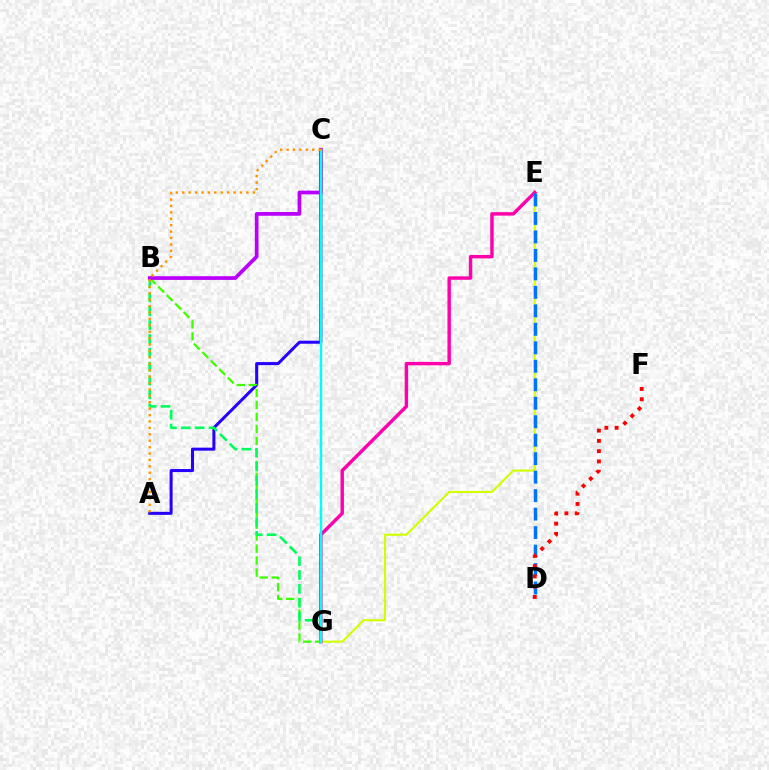{('E', 'G'): [{'color': '#d1ff00', 'line_style': 'solid', 'thickness': 1.53}, {'color': '#ff00ac', 'line_style': 'solid', 'thickness': 2.47}], ('A', 'C'): [{'color': '#2500ff', 'line_style': 'solid', 'thickness': 2.18}, {'color': '#ff9400', 'line_style': 'dotted', 'thickness': 1.74}], ('B', 'G'): [{'color': '#3dff00', 'line_style': 'dashed', 'thickness': 1.63}, {'color': '#00ff5c', 'line_style': 'dashed', 'thickness': 1.88}], ('D', 'E'): [{'color': '#0074ff', 'line_style': 'dashed', 'thickness': 2.51}], ('B', 'C'): [{'color': '#b900ff', 'line_style': 'solid', 'thickness': 2.68}], ('C', 'G'): [{'color': '#00fff6', 'line_style': 'solid', 'thickness': 1.77}], ('D', 'F'): [{'color': '#ff0000', 'line_style': 'dotted', 'thickness': 2.79}]}